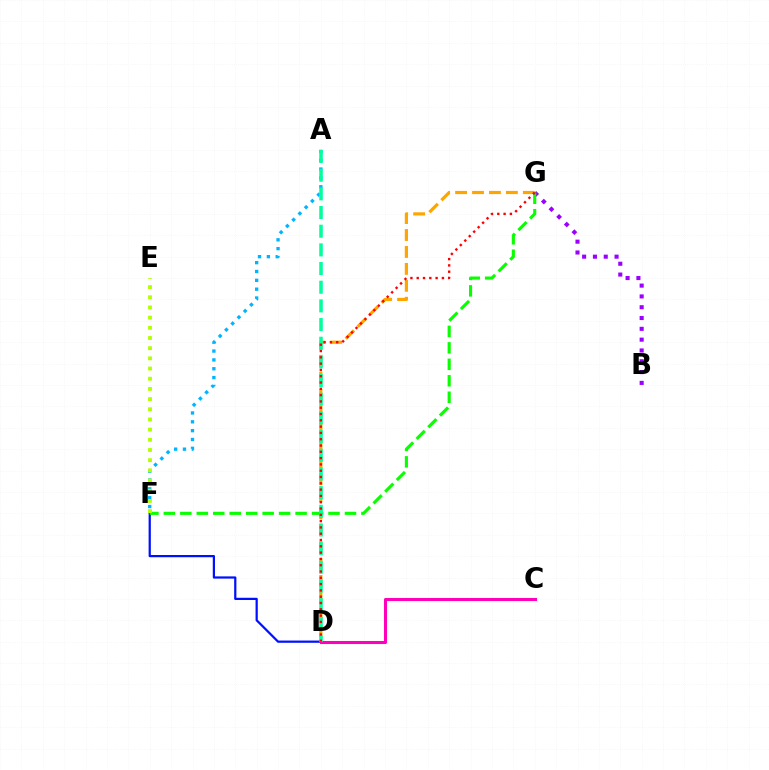{('D', 'G'): [{'color': '#ffa500', 'line_style': 'dashed', 'thickness': 2.3}, {'color': '#ff0000', 'line_style': 'dotted', 'thickness': 1.71}], ('D', 'F'): [{'color': '#0010ff', 'line_style': 'solid', 'thickness': 1.6}], ('B', 'G'): [{'color': '#9b00ff', 'line_style': 'dotted', 'thickness': 2.94}], ('C', 'D'): [{'color': '#ff00bd', 'line_style': 'solid', 'thickness': 2.2}], ('A', 'F'): [{'color': '#00b5ff', 'line_style': 'dotted', 'thickness': 2.4}], ('F', 'G'): [{'color': '#08ff00', 'line_style': 'dashed', 'thickness': 2.24}], ('A', 'D'): [{'color': '#00ff9d', 'line_style': 'dashed', 'thickness': 2.54}], ('E', 'F'): [{'color': '#b3ff00', 'line_style': 'dotted', 'thickness': 2.77}]}